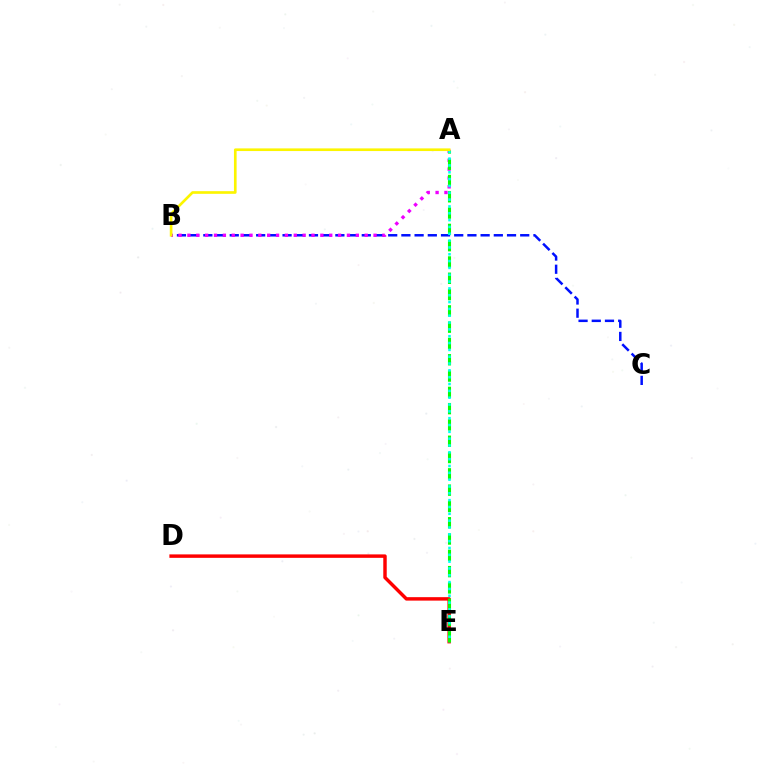{('D', 'E'): [{'color': '#ff0000', 'line_style': 'solid', 'thickness': 2.48}], ('B', 'C'): [{'color': '#0010ff', 'line_style': 'dashed', 'thickness': 1.79}], ('A', 'B'): [{'color': '#ee00ff', 'line_style': 'dotted', 'thickness': 2.41}, {'color': '#fcf500', 'line_style': 'solid', 'thickness': 1.91}], ('A', 'E'): [{'color': '#08ff00', 'line_style': 'dashed', 'thickness': 2.21}, {'color': '#00fff6', 'line_style': 'dotted', 'thickness': 1.86}]}